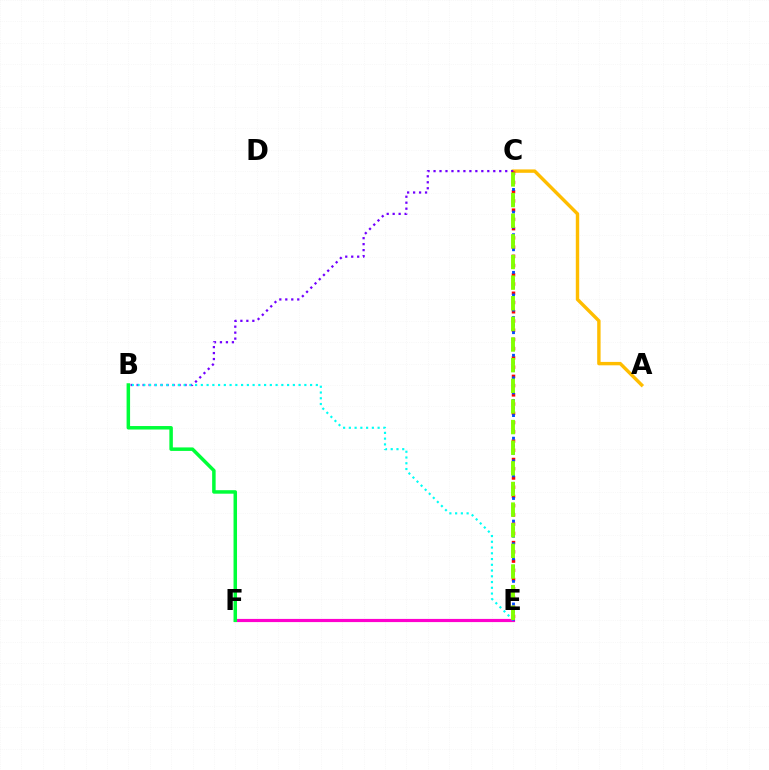{('E', 'F'): [{'color': '#ff00cf', 'line_style': 'solid', 'thickness': 2.28}], ('A', 'C'): [{'color': '#ffbd00', 'line_style': 'solid', 'thickness': 2.45}], ('B', 'C'): [{'color': '#7200ff', 'line_style': 'dotted', 'thickness': 1.62}], ('C', 'E'): [{'color': '#ff0000', 'line_style': 'dotted', 'thickness': 2.51}, {'color': '#004bff', 'line_style': 'dotted', 'thickness': 2.05}, {'color': '#84ff00', 'line_style': 'dashed', 'thickness': 2.8}], ('B', 'E'): [{'color': '#00fff6', 'line_style': 'dotted', 'thickness': 1.56}], ('B', 'F'): [{'color': '#00ff39', 'line_style': 'solid', 'thickness': 2.52}]}